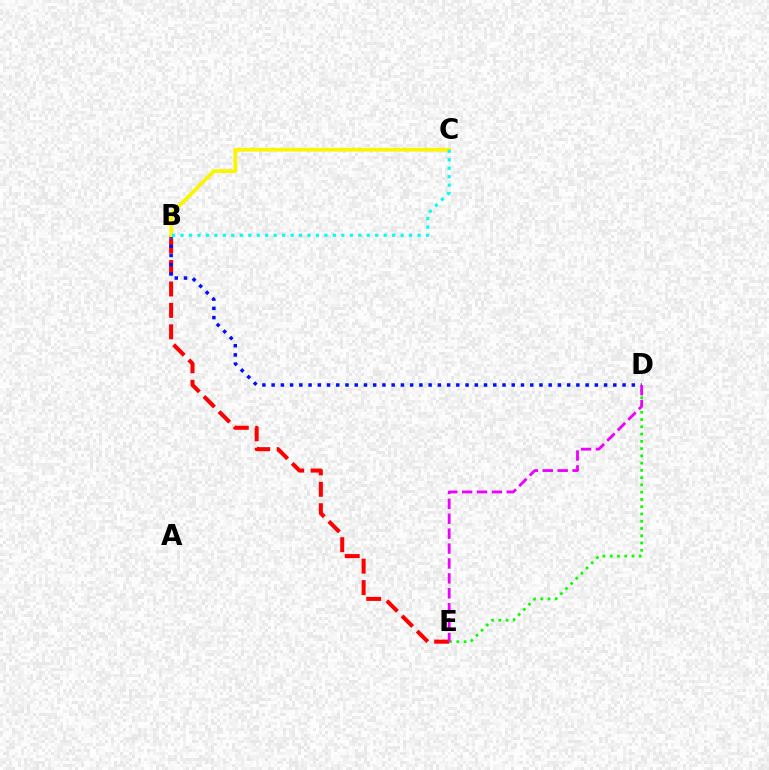{('D', 'E'): [{'color': '#08ff00', 'line_style': 'dotted', 'thickness': 1.97}, {'color': '#ee00ff', 'line_style': 'dashed', 'thickness': 2.03}], ('B', 'E'): [{'color': '#ff0000', 'line_style': 'dashed', 'thickness': 2.91}], ('B', 'D'): [{'color': '#0010ff', 'line_style': 'dotted', 'thickness': 2.51}], ('B', 'C'): [{'color': '#fcf500', 'line_style': 'solid', 'thickness': 2.71}, {'color': '#00fff6', 'line_style': 'dotted', 'thickness': 2.3}]}